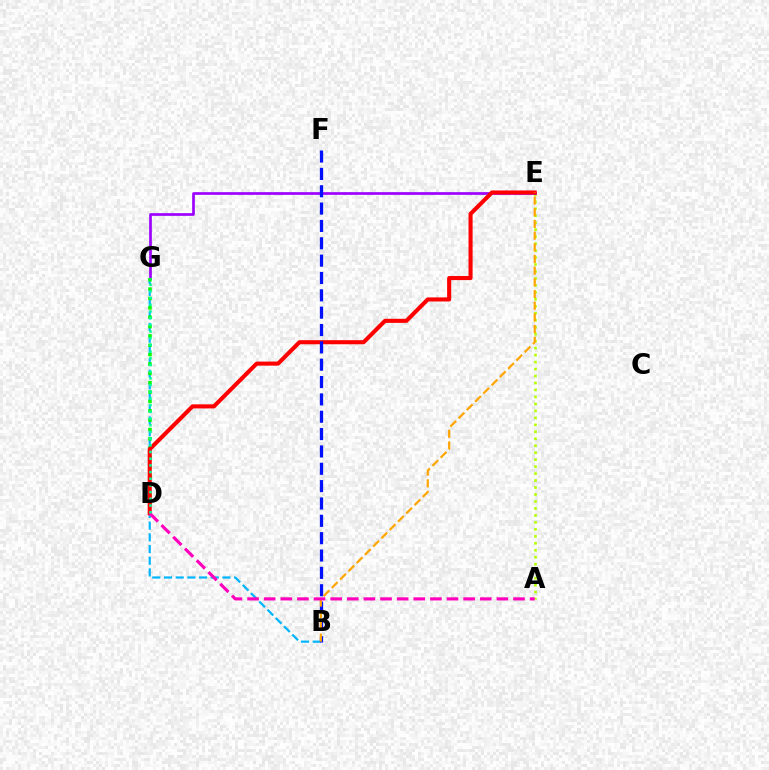{('A', 'E'): [{'color': '#b3ff00', 'line_style': 'dotted', 'thickness': 1.89}], ('B', 'G'): [{'color': '#00b5ff', 'line_style': 'dashed', 'thickness': 1.59}], ('E', 'G'): [{'color': '#9b00ff', 'line_style': 'solid', 'thickness': 1.93}], ('D', 'G'): [{'color': '#08ff00', 'line_style': 'dotted', 'thickness': 2.54}, {'color': '#00ff9d', 'line_style': 'dotted', 'thickness': 1.82}], ('D', 'E'): [{'color': '#ff0000', 'line_style': 'solid', 'thickness': 2.93}], ('B', 'F'): [{'color': '#0010ff', 'line_style': 'dashed', 'thickness': 2.36}], ('B', 'E'): [{'color': '#ffa500', 'line_style': 'dashed', 'thickness': 1.59}], ('A', 'D'): [{'color': '#ff00bd', 'line_style': 'dashed', 'thickness': 2.26}]}